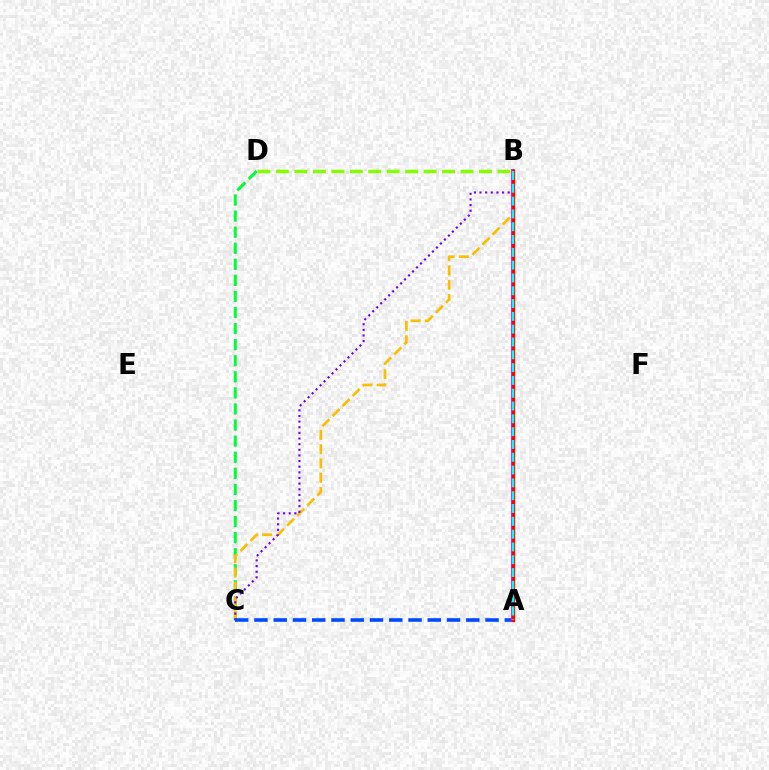{('C', 'D'): [{'color': '#00ff39', 'line_style': 'dashed', 'thickness': 2.18}], ('B', 'C'): [{'color': '#ffbd00', 'line_style': 'dashed', 'thickness': 1.94}, {'color': '#7200ff', 'line_style': 'dotted', 'thickness': 1.53}], ('A', 'C'): [{'color': '#004bff', 'line_style': 'dashed', 'thickness': 2.62}], ('A', 'B'): [{'color': '#ff00cf', 'line_style': 'solid', 'thickness': 2.75}, {'color': '#ff0000', 'line_style': 'solid', 'thickness': 2.41}, {'color': '#00fff6', 'line_style': 'dashed', 'thickness': 1.74}], ('B', 'D'): [{'color': '#84ff00', 'line_style': 'dashed', 'thickness': 2.51}]}